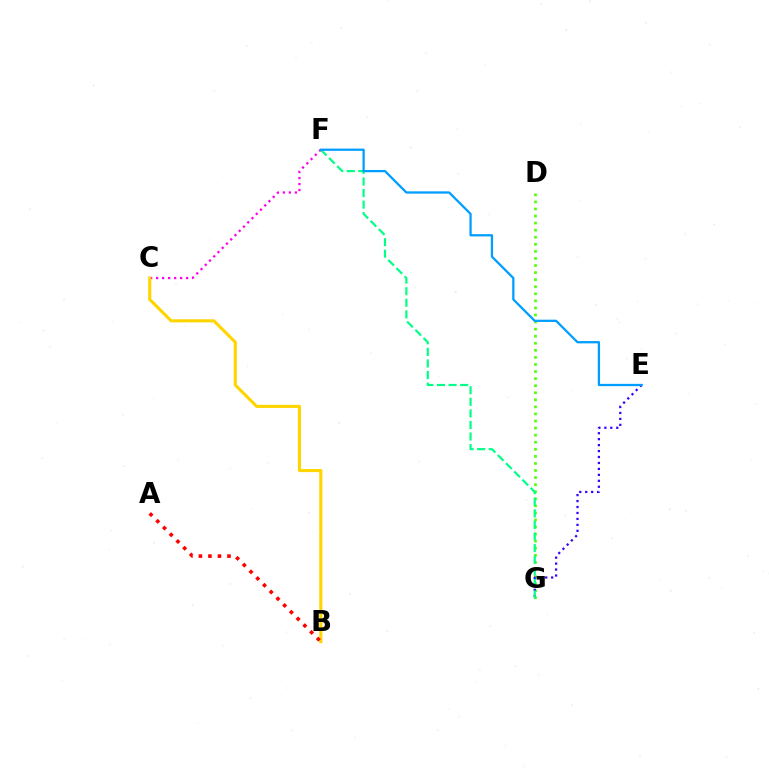{('D', 'G'): [{'color': '#4fff00', 'line_style': 'dotted', 'thickness': 1.92}], ('C', 'F'): [{'color': '#ff00ed', 'line_style': 'dotted', 'thickness': 1.63}], ('B', 'C'): [{'color': '#ffd500', 'line_style': 'solid', 'thickness': 2.23}], ('E', 'G'): [{'color': '#3700ff', 'line_style': 'dotted', 'thickness': 1.62}], ('F', 'G'): [{'color': '#00ff86', 'line_style': 'dashed', 'thickness': 1.57}], ('A', 'B'): [{'color': '#ff0000', 'line_style': 'dotted', 'thickness': 2.59}], ('E', 'F'): [{'color': '#009eff', 'line_style': 'solid', 'thickness': 1.64}]}